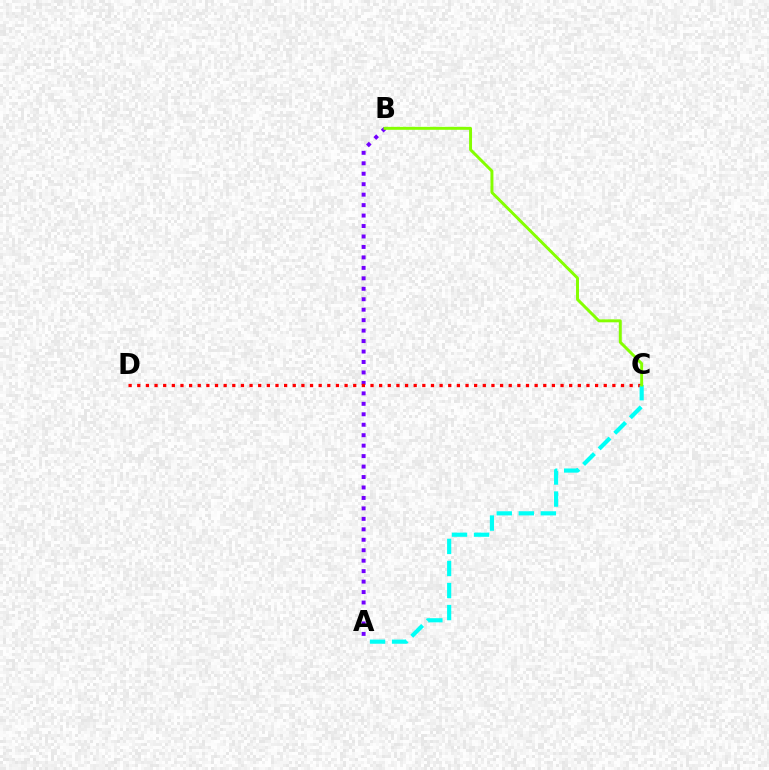{('A', 'B'): [{'color': '#7200ff', 'line_style': 'dotted', 'thickness': 2.84}], ('C', 'D'): [{'color': '#ff0000', 'line_style': 'dotted', 'thickness': 2.35}], ('A', 'C'): [{'color': '#00fff6', 'line_style': 'dashed', 'thickness': 2.99}], ('B', 'C'): [{'color': '#84ff00', 'line_style': 'solid', 'thickness': 2.12}]}